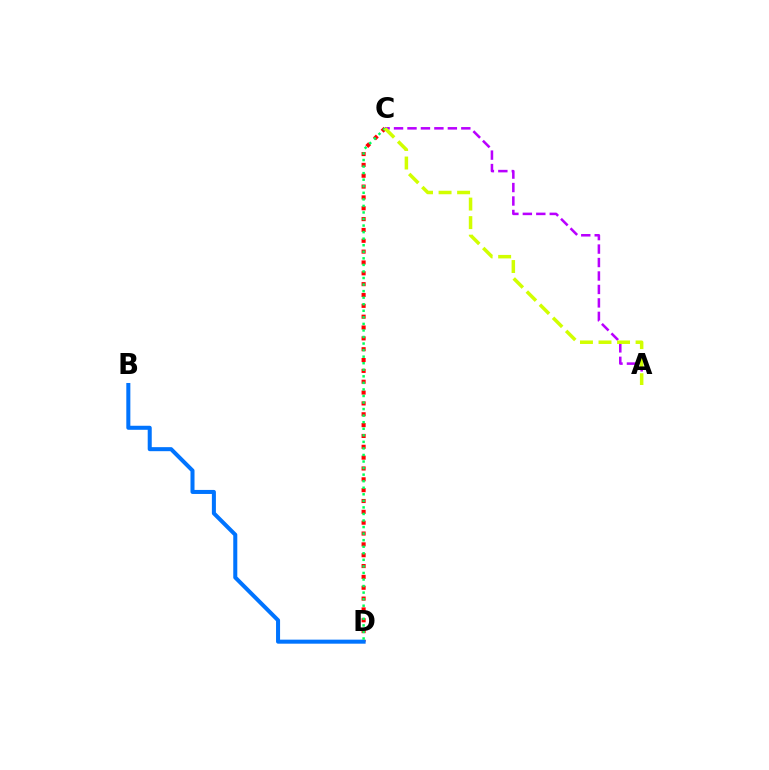{('C', 'D'): [{'color': '#ff0000', 'line_style': 'dotted', 'thickness': 2.95}, {'color': '#00ff5c', 'line_style': 'dotted', 'thickness': 1.78}], ('A', 'C'): [{'color': '#b900ff', 'line_style': 'dashed', 'thickness': 1.83}, {'color': '#d1ff00', 'line_style': 'dashed', 'thickness': 2.52}], ('B', 'D'): [{'color': '#0074ff', 'line_style': 'solid', 'thickness': 2.9}]}